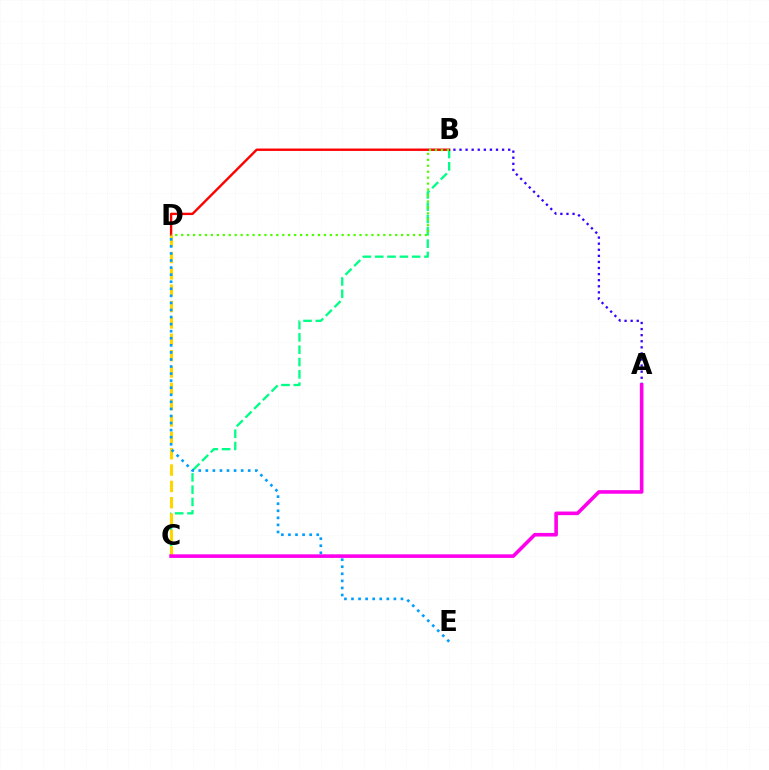{('B', 'C'): [{'color': '#00ff86', 'line_style': 'dashed', 'thickness': 1.67}], ('B', 'D'): [{'color': '#ff0000', 'line_style': 'solid', 'thickness': 1.71}, {'color': '#4fff00', 'line_style': 'dotted', 'thickness': 1.61}], ('C', 'D'): [{'color': '#ffd500', 'line_style': 'dashed', 'thickness': 2.22}], ('A', 'B'): [{'color': '#3700ff', 'line_style': 'dotted', 'thickness': 1.65}], ('D', 'E'): [{'color': '#009eff', 'line_style': 'dotted', 'thickness': 1.92}], ('A', 'C'): [{'color': '#ff00ed', 'line_style': 'solid', 'thickness': 2.59}]}